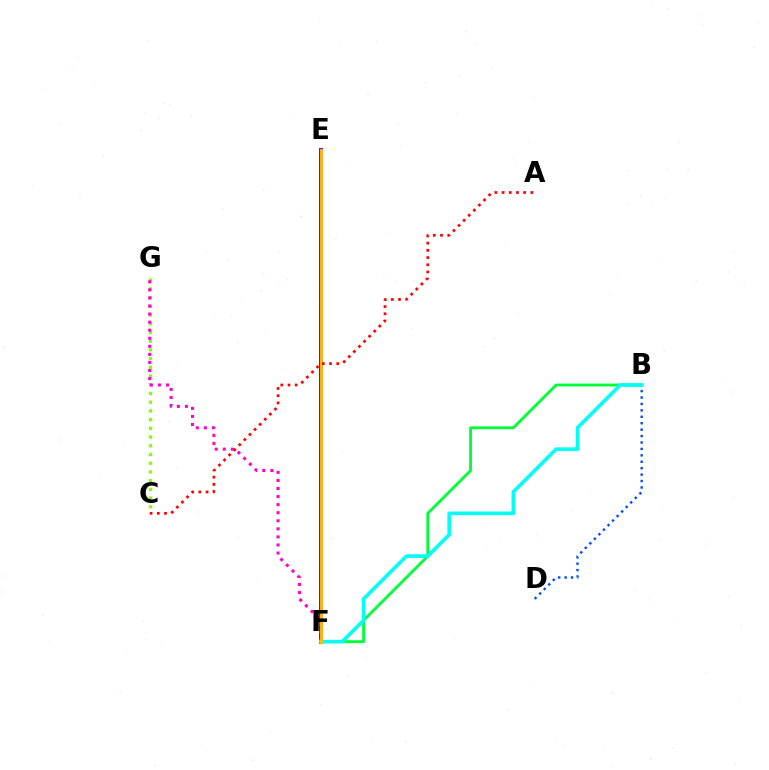{('B', 'F'): [{'color': '#00ff39', 'line_style': 'solid', 'thickness': 2.05}, {'color': '#00fff6', 'line_style': 'solid', 'thickness': 2.61}], ('B', 'D'): [{'color': '#004bff', 'line_style': 'dotted', 'thickness': 1.75}], ('C', 'G'): [{'color': '#84ff00', 'line_style': 'dotted', 'thickness': 2.37}], ('E', 'F'): [{'color': '#7200ff', 'line_style': 'solid', 'thickness': 2.89}, {'color': '#ffbd00', 'line_style': 'solid', 'thickness': 2.03}], ('F', 'G'): [{'color': '#ff00cf', 'line_style': 'dotted', 'thickness': 2.19}], ('A', 'C'): [{'color': '#ff0000', 'line_style': 'dotted', 'thickness': 1.96}]}